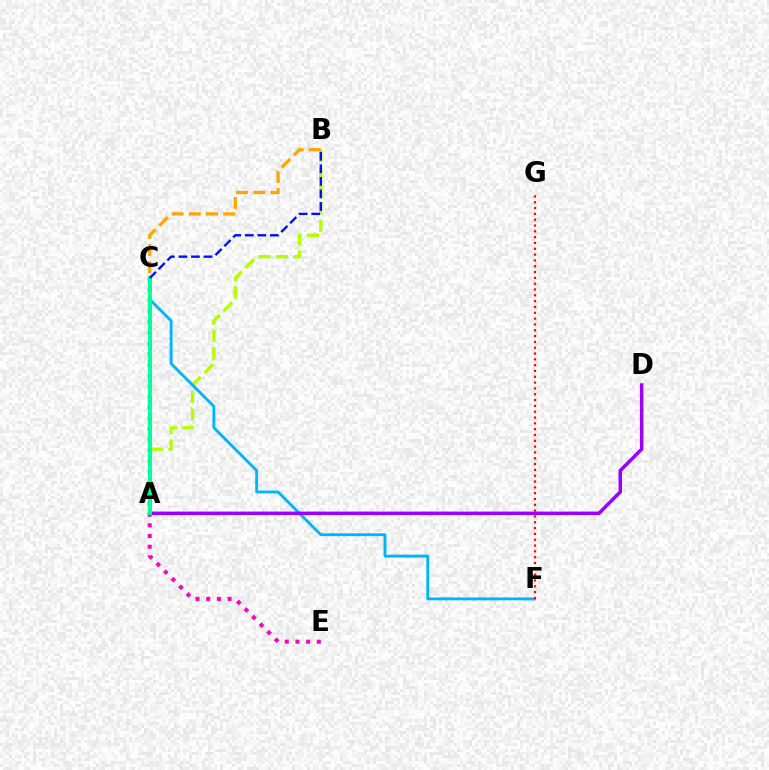{('A', 'B'): [{'color': '#b3ff00', 'line_style': 'dashed', 'thickness': 2.37}], ('C', 'F'): [{'color': '#00b5ff', 'line_style': 'solid', 'thickness': 2.06}], ('A', 'D'): [{'color': '#9b00ff', 'line_style': 'solid', 'thickness': 2.52}], ('C', 'E'): [{'color': '#ff00bd', 'line_style': 'dotted', 'thickness': 2.91}], ('F', 'G'): [{'color': '#ff0000', 'line_style': 'dotted', 'thickness': 1.58}], ('A', 'C'): [{'color': '#08ff00', 'line_style': 'dashed', 'thickness': 2.63}, {'color': '#00ff9d', 'line_style': 'solid', 'thickness': 2.73}], ('B', 'C'): [{'color': '#ffa500', 'line_style': 'dashed', 'thickness': 2.33}, {'color': '#0010ff', 'line_style': 'dashed', 'thickness': 1.7}]}